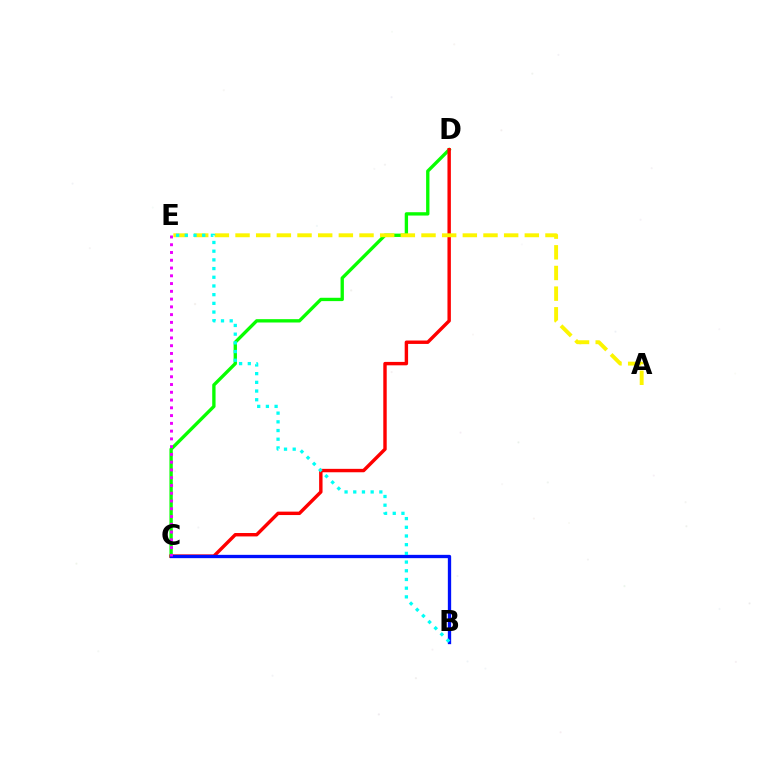{('C', 'D'): [{'color': '#08ff00', 'line_style': 'solid', 'thickness': 2.4}, {'color': '#ff0000', 'line_style': 'solid', 'thickness': 2.46}], ('B', 'C'): [{'color': '#0010ff', 'line_style': 'solid', 'thickness': 2.38}], ('C', 'E'): [{'color': '#ee00ff', 'line_style': 'dotted', 'thickness': 2.11}], ('A', 'E'): [{'color': '#fcf500', 'line_style': 'dashed', 'thickness': 2.81}], ('B', 'E'): [{'color': '#00fff6', 'line_style': 'dotted', 'thickness': 2.36}]}